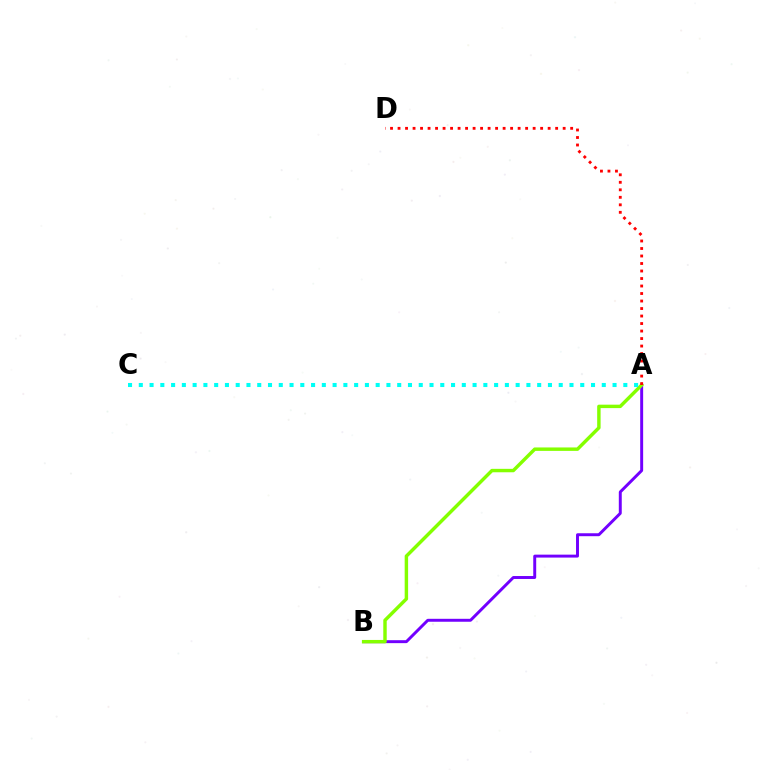{('A', 'B'): [{'color': '#7200ff', 'line_style': 'solid', 'thickness': 2.12}, {'color': '#84ff00', 'line_style': 'solid', 'thickness': 2.47}], ('A', 'C'): [{'color': '#00fff6', 'line_style': 'dotted', 'thickness': 2.93}], ('A', 'D'): [{'color': '#ff0000', 'line_style': 'dotted', 'thickness': 2.04}]}